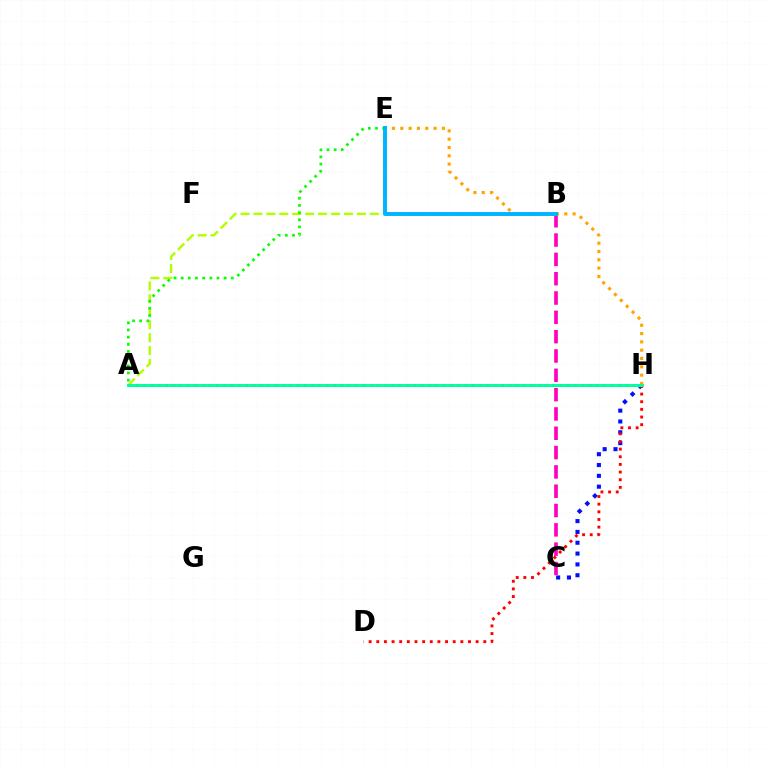{('A', 'B'): [{'color': '#b3ff00', 'line_style': 'dashed', 'thickness': 1.76}], ('A', 'H'): [{'color': '#9b00ff', 'line_style': 'dotted', 'thickness': 1.99}, {'color': '#00ff9d', 'line_style': 'solid', 'thickness': 2.1}], ('C', 'H'): [{'color': '#0010ff', 'line_style': 'dotted', 'thickness': 2.94}], ('A', 'E'): [{'color': '#08ff00', 'line_style': 'dotted', 'thickness': 1.95}], ('B', 'C'): [{'color': '#ff00bd', 'line_style': 'dashed', 'thickness': 2.62}], ('E', 'H'): [{'color': '#ffa500', 'line_style': 'dotted', 'thickness': 2.26}], ('B', 'E'): [{'color': '#00b5ff', 'line_style': 'solid', 'thickness': 2.84}], ('D', 'H'): [{'color': '#ff0000', 'line_style': 'dotted', 'thickness': 2.08}]}